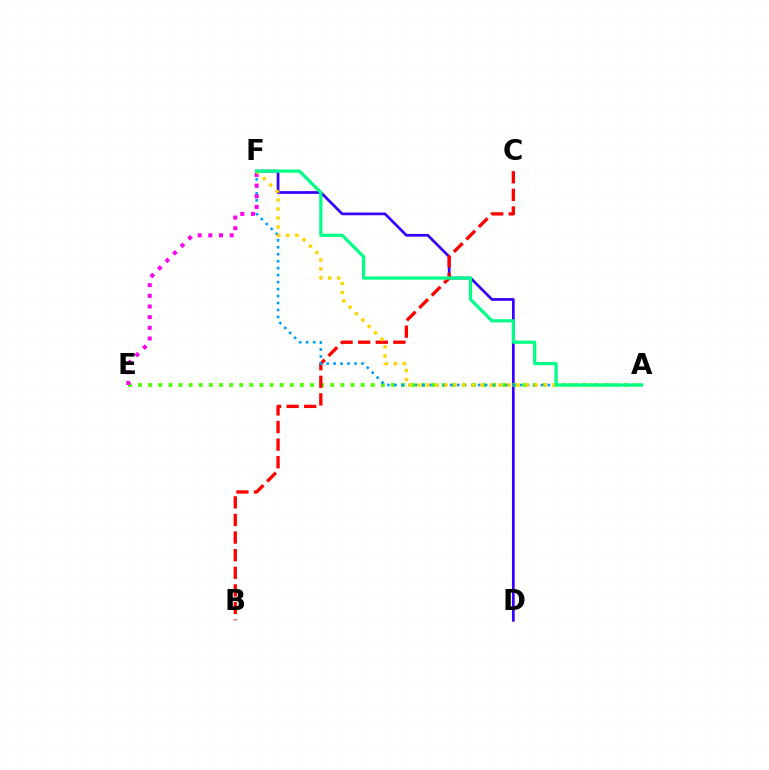{('D', 'F'): [{'color': '#3700ff', 'line_style': 'solid', 'thickness': 1.96}], ('A', 'E'): [{'color': '#4fff00', 'line_style': 'dotted', 'thickness': 2.75}], ('B', 'C'): [{'color': '#ff0000', 'line_style': 'dashed', 'thickness': 2.39}], ('A', 'F'): [{'color': '#009eff', 'line_style': 'dotted', 'thickness': 1.89}, {'color': '#ffd500', 'line_style': 'dotted', 'thickness': 2.45}, {'color': '#00ff86', 'line_style': 'solid', 'thickness': 2.32}], ('E', 'F'): [{'color': '#ff00ed', 'line_style': 'dotted', 'thickness': 2.9}]}